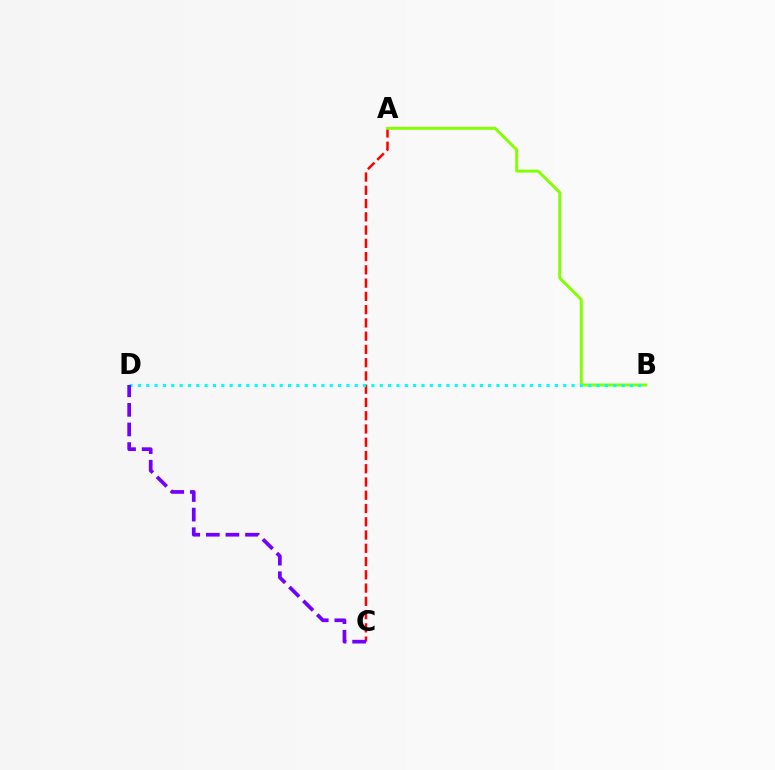{('A', 'C'): [{'color': '#ff0000', 'line_style': 'dashed', 'thickness': 1.8}], ('A', 'B'): [{'color': '#84ff00', 'line_style': 'solid', 'thickness': 2.13}], ('B', 'D'): [{'color': '#00fff6', 'line_style': 'dotted', 'thickness': 2.27}], ('C', 'D'): [{'color': '#7200ff', 'line_style': 'dashed', 'thickness': 2.66}]}